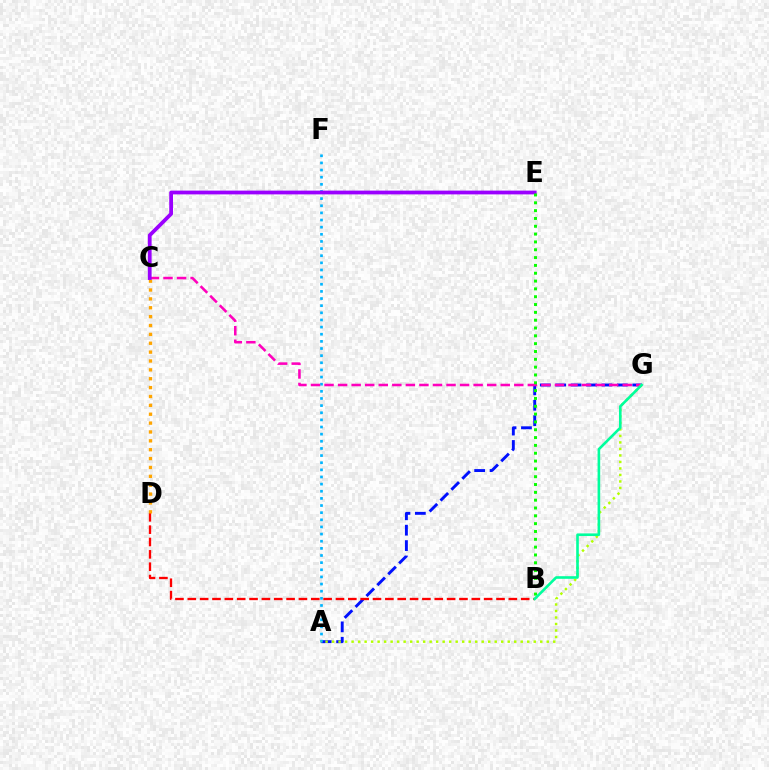{('A', 'G'): [{'color': '#0010ff', 'line_style': 'dashed', 'thickness': 2.09}, {'color': '#b3ff00', 'line_style': 'dotted', 'thickness': 1.77}], ('B', 'D'): [{'color': '#ff0000', 'line_style': 'dashed', 'thickness': 1.68}], ('A', 'F'): [{'color': '#00b5ff', 'line_style': 'dotted', 'thickness': 1.94}], ('C', 'G'): [{'color': '#ff00bd', 'line_style': 'dashed', 'thickness': 1.84}], ('C', 'D'): [{'color': '#ffa500', 'line_style': 'dotted', 'thickness': 2.41}], ('C', 'E'): [{'color': '#9b00ff', 'line_style': 'solid', 'thickness': 2.71}], ('B', 'E'): [{'color': '#08ff00', 'line_style': 'dotted', 'thickness': 2.13}], ('B', 'G'): [{'color': '#00ff9d', 'line_style': 'solid', 'thickness': 1.89}]}